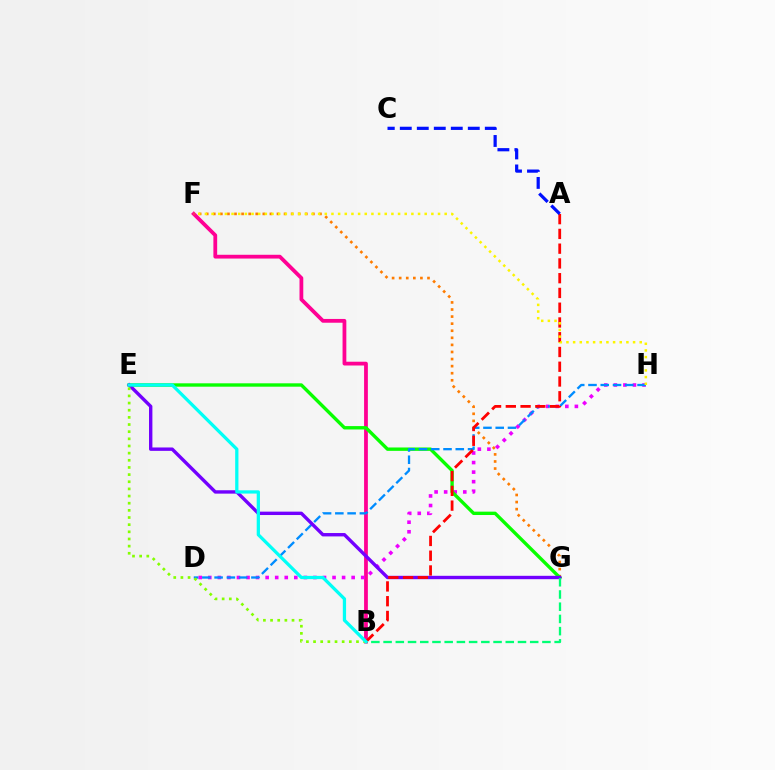{('B', 'F'): [{'color': '#ff0094', 'line_style': 'solid', 'thickness': 2.72}], ('F', 'G'): [{'color': '#ff7c00', 'line_style': 'dotted', 'thickness': 1.92}], ('D', 'H'): [{'color': '#ee00ff', 'line_style': 'dotted', 'thickness': 2.6}, {'color': '#008cff', 'line_style': 'dashed', 'thickness': 1.67}], ('E', 'G'): [{'color': '#08ff00', 'line_style': 'solid', 'thickness': 2.43}, {'color': '#7200ff', 'line_style': 'solid', 'thickness': 2.44}], ('B', 'G'): [{'color': '#00ff74', 'line_style': 'dashed', 'thickness': 1.66}], ('A', 'B'): [{'color': '#ff0000', 'line_style': 'dashed', 'thickness': 2.0}], ('F', 'H'): [{'color': '#fcf500', 'line_style': 'dotted', 'thickness': 1.81}], ('B', 'E'): [{'color': '#84ff00', 'line_style': 'dotted', 'thickness': 1.94}, {'color': '#00fff6', 'line_style': 'solid', 'thickness': 2.35}], ('A', 'C'): [{'color': '#0010ff', 'line_style': 'dashed', 'thickness': 2.31}]}